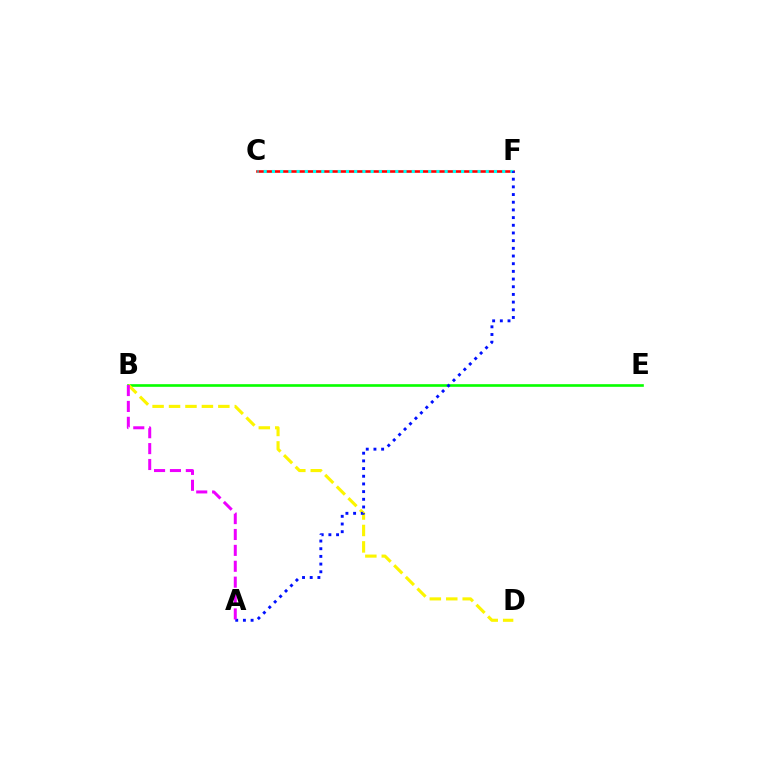{('C', 'F'): [{'color': '#ff0000', 'line_style': 'solid', 'thickness': 1.88}, {'color': '#00fff6', 'line_style': 'dotted', 'thickness': 2.23}], ('B', 'E'): [{'color': '#08ff00', 'line_style': 'solid', 'thickness': 1.9}], ('B', 'D'): [{'color': '#fcf500', 'line_style': 'dashed', 'thickness': 2.23}], ('A', 'F'): [{'color': '#0010ff', 'line_style': 'dotted', 'thickness': 2.09}], ('A', 'B'): [{'color': '#ee00ff', 'line_style': 'dashed', 'thickness': 2.16}]}